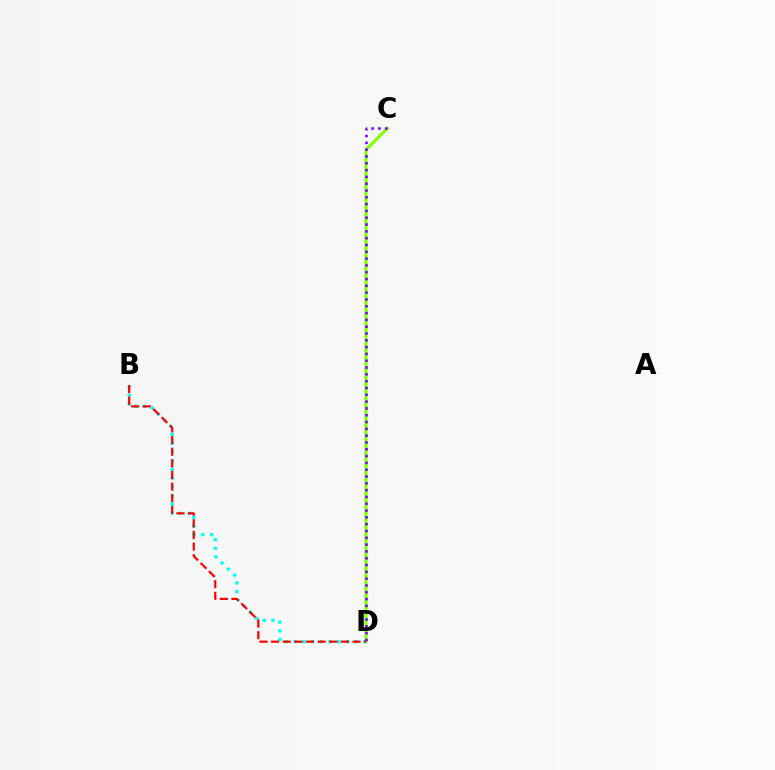{('C', 'D'): [{'color': '#84ff00', 'line_style': 'solid', 'thickness': 2.3}, {'color': '#7200ff', 'line_style': 'dotted', 'thickness': 1.85}], ('B', 'D'): [{'color': '#00fff6', 'line_style': 'dotted', 'thickness': 2.37}, {'color': '#ff0000', 'line_style': 'dashed', 'thickness': 1.58}]}